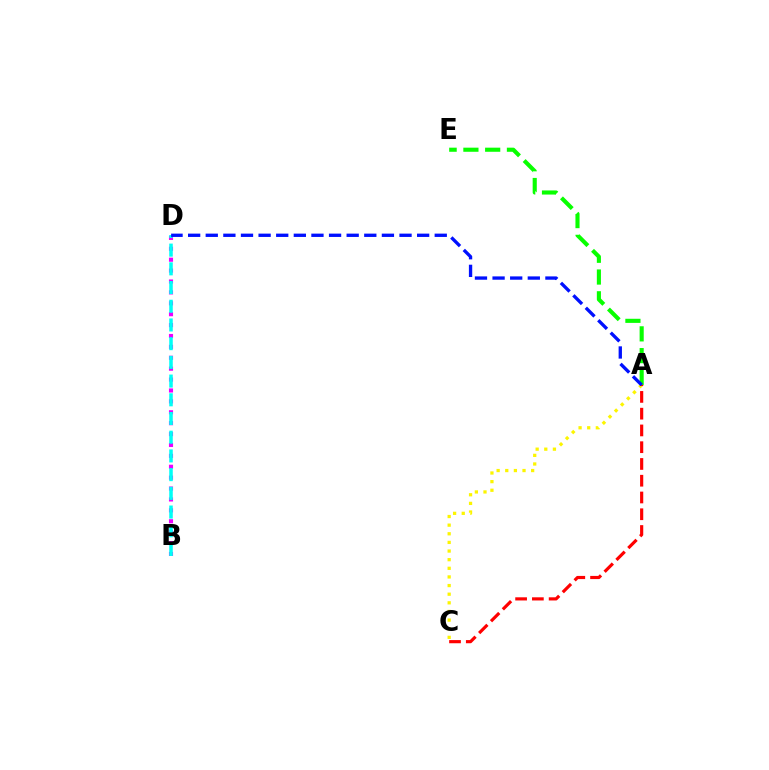{('B', 'D'): [{'color': '#ee00ff', 'line_style': 'dotted', 'thickness': 2.96}, {'color': '#00fff6', 'line_style': 'dashed', 'thickness': 2.54}], ('A', 'C'): [{'color': '#fcf500', 'line_style': 'dotted', 'thickness': 2.34}, {'color': '#ff0000', 'line_style': 'dashed', 'thickness': 2.28}], ('A', 'E'): [{'color': '#08ff00', 'line_style': 'dashed', 'thickness': 2.96}], ('A', 'D'): [{'color': '#0010ff', 'line_style': 'dashed', 'thickness': 2.39}]}